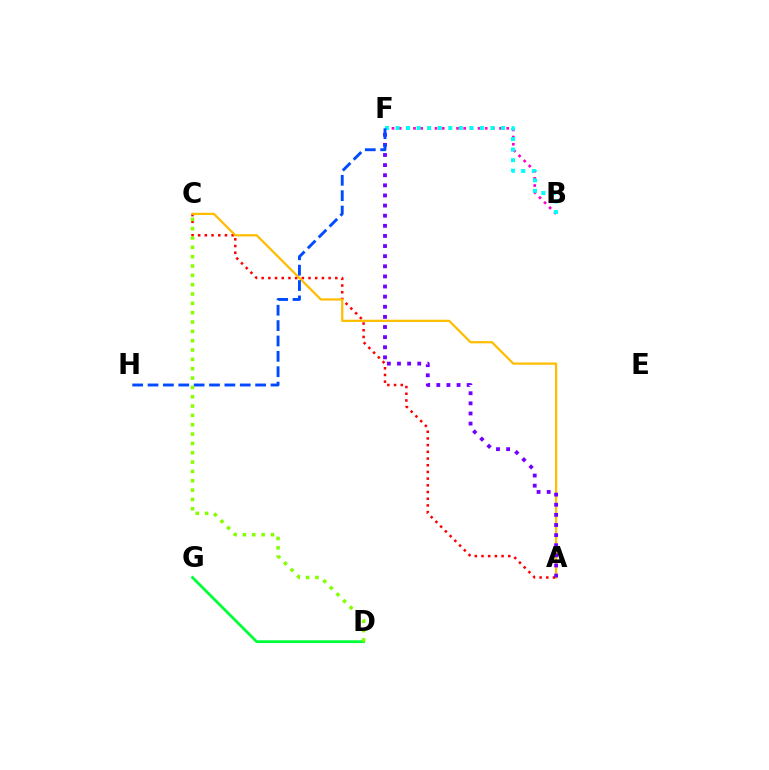{('B', 'F'): [{'color': '#ff00cf', 'line_style': 'dotted', 'thickness': 1.95}, {'color': '#00fff6', 'line_style': 'dotted', 'thickness': 2.86}], ('A', 'C'): [{'color': '#ff0000', 'line_style': 'dotted', 'thickness': 1.82}, {'color': '#ffbd00', 'line_style': 'solid', 'thickness': 1.61}], ('D', 'G'): [{'color': '#00ff39', 'line_style': 'solid', 'thickness': 2.01}], ('A', 'F'): [{'color': '#7200ff', 'line_style': 'dotted', 'thickness': 2.75}], ('F', 'H'): [{'color': '#004bff', 'line_style': 'dashed', 'thickness': 2.09}], ('C', 'D'): [{'color': '#84ff00', 'line_style': 'dotted', 'thickness': 2.54}]}